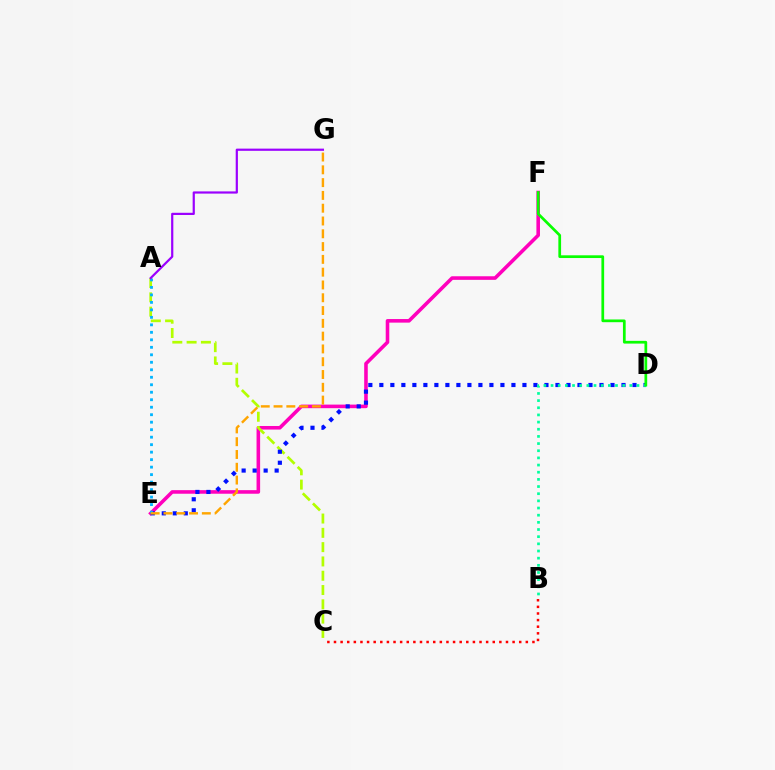{('E', 'F'): [{'color': '#ff00bd', 'line_style': 'solid', 'thickness': 2.58}], ('A', 'C'): [{'color': '#b3ff00', 'line_style': 'dashed', 'thickness': 1.94}], ('D', 'E'): [{'color': '#0010ff', 'line_style': 'dotted', 'thickness': 2.99}], ('A', 'E'): [{'color': '#00b5ff', 'line_style': 'dotted', 'thickness': 2.03}], ('E', 'G'): [{'color': '#ffa500', 'line_style': 'dashed', 'thickness': 1.74}], ('B', 'D'): [{'color': '#00ff9d', 'line_style': 'dotted', 'thickness': 1.95}], ('A', 'G'): [{'color': '#9b00ff', 'line_style': 'solid', 'thickness': 1.58}], ('B', 'C'): [{'color': '#ff0000', 'line_style': 'dotted', 'thickness': 1.8}], ('D', 'F'): [{'color': '#08ff00', 'line_style': 'solid', 'thickness': 1.96}]}